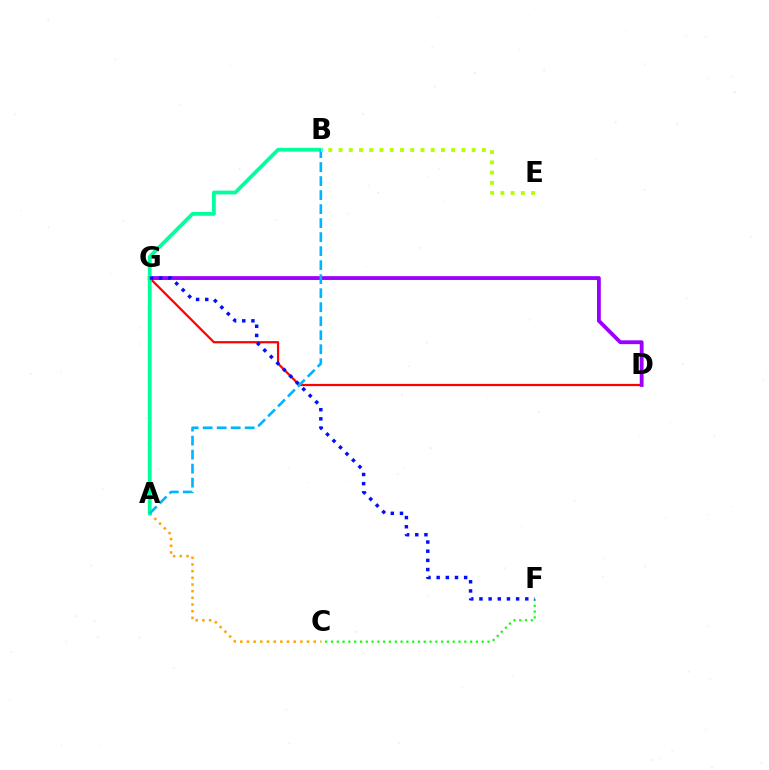{('D', 'G'): [{'color': '#ff0000', 'line_style': 'solid', 'thickness': 1.6}, {'color': '#9b00ff', 'line_style': 'solid', 'thickness': 2.75}], ('A', 'C'): [{'color': '#ffa500', 'line_style': 'dotted', 'thickness': 1.81}], ('C', 'F'): [{'color': '#08ff00', 'line_style': 'dotted', 'thickness': 1.58}], ('A', 'G'): [{'color': '#ff00bd', 'line_style': 'dotted', 'thickness': 1.6}], ('A', 'B'): [{'color': '#00ff9d', 'line_style': 'solid', 'thickness': 2.71}, {'color': '#00b5ff', 'line_style': 'dashed', 'thickness': 1.9}], ('F', 'G'): [{'color': '#0010ff', 'line_style': 'dotted', 'thickness': 2.49}], ('B', 'E'): [{'color': '#b3ff00', 'line_style': 'dotted', 'thickness': 2.78}]}